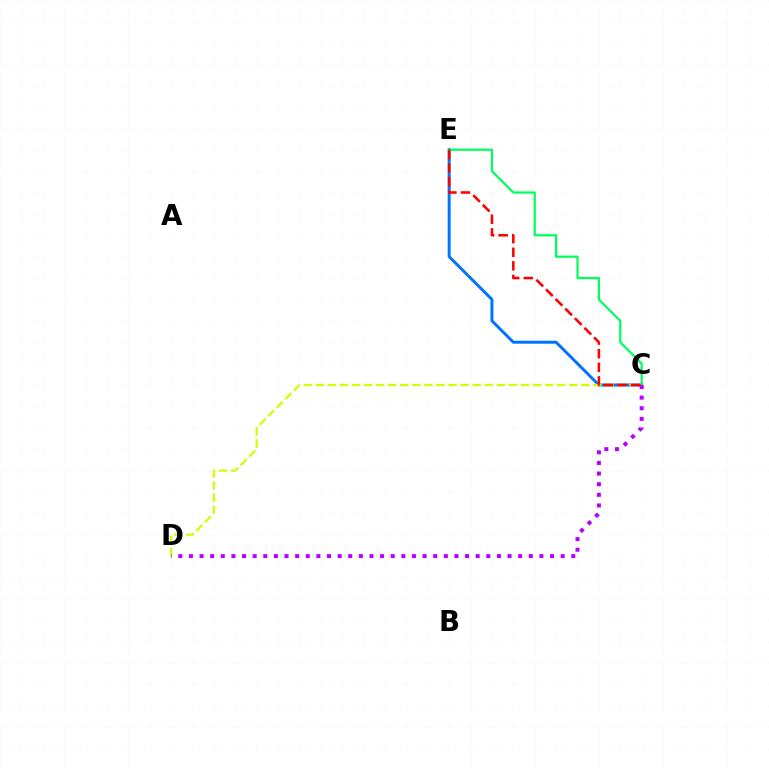{('C', 'E'): [{'color': '#0074ff', 'line_style': 'solid', 'thickness': 2.14}, {'color': '#00ff5c', 'line_style': 'solid', 'thickness': 1.6}, {'color': '#ff0000', 'line_style': 'dashed', 'thickness': 1.85}], ('C', 'D'): [{'color': '#d1ff00', 'line_style': 'dashed', 'thickness': 1.64}, {'color': '#b900ff', 'line_style': 'dotted', 'thickness': 2.89}]}